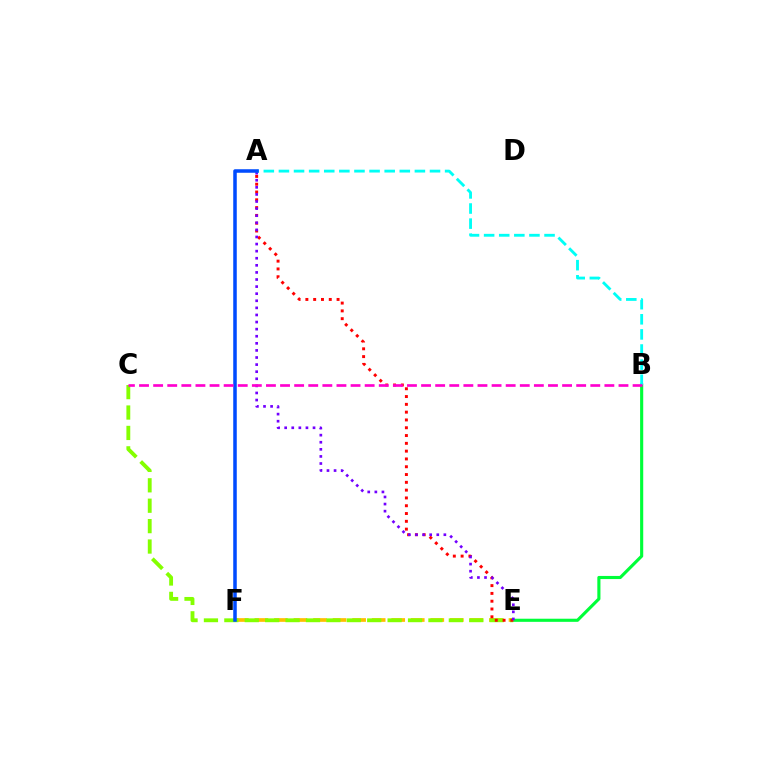{('B', 'E'): [{'color': '#00ff39', 'line_style': 'solid', 'thickness': 2.25}], ('E', 'F'): [{'color': '#ffbd00', 'line_style': 'dashed', 'thickness': 2.66}], ('C', 'E'): [{'color': '#84ff00', 'line_style': 'dashed', 'thickness': 2.77}], ('A', 'E'): [{'color': '#ff0000', 'line_style': 'dotted', 'thickness': 2.12}, {'color': '#7200ff', 'line_style': 'dotted', 'thickness': 1.93}], ('A', 'B'): [{'color': '#00fff6', 'line_style': 'dashed', 'thickness': 2.05}], ('A', 'F'): [{'color': '#004bff', 'line_style': 'solid', 'thickness': 2.54}], ('B', 'C'): [{'color': '#ff00cf', 'line_style': 'dashed', 'thickness': 1.92}]}